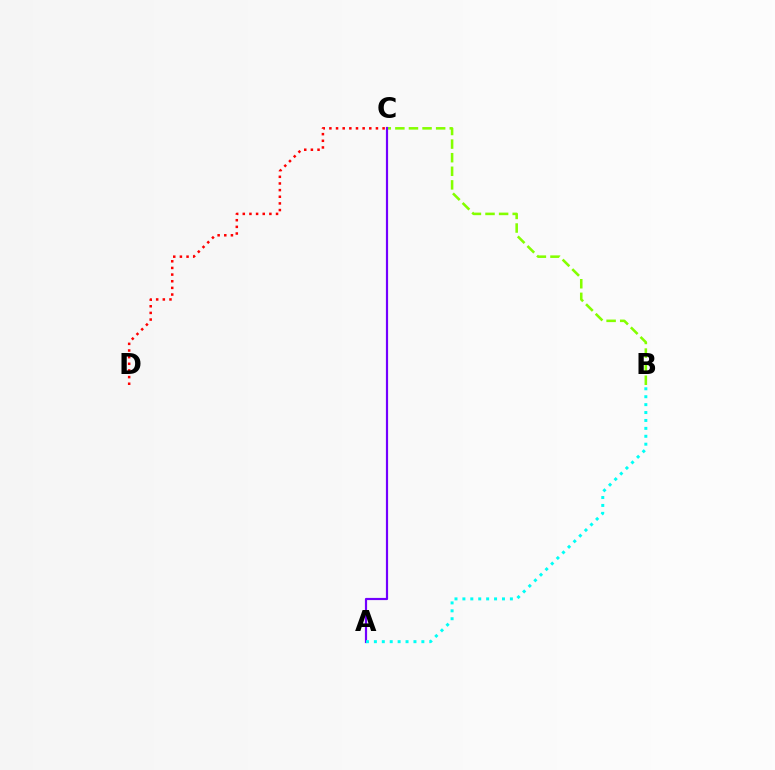{('B', 'C'): [{'color': '#84ff00', 'line_style': 'dashed', 'thickness': 1.85}], ('C', 'D'): [{'color': '#ff0000', 'line_style': 'dotted', 'thickness': 1.81}], ('A', 'C'): [{'color': '#7200ff', 'line_style': 'solid', 'thickness': 1.58}], ('A', 'B'): [{'color': '#00fff6', 'line_style': 'dotted', 'thickness': 2.15}]}